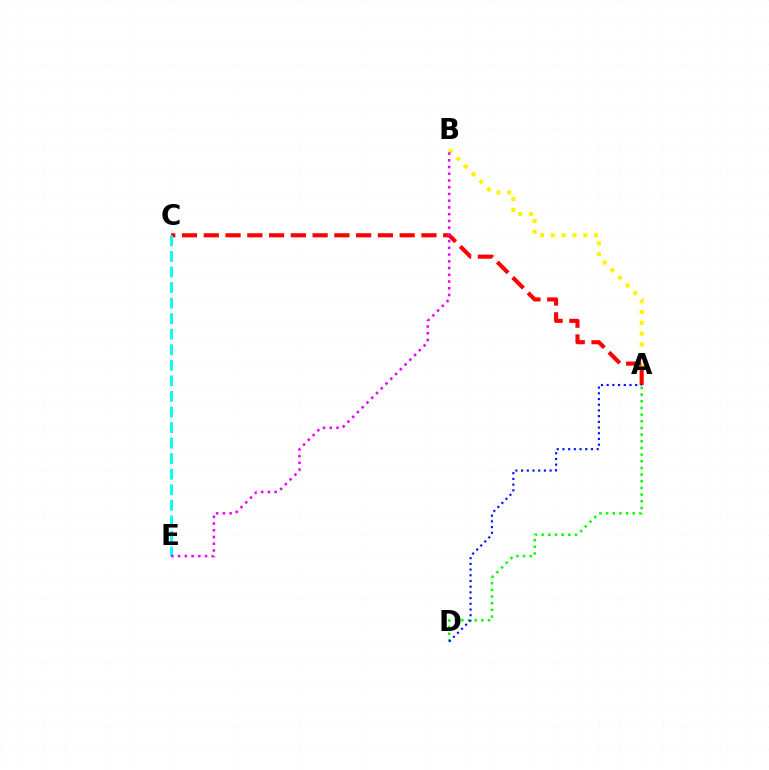{('A', 'B'): [{'color': '#fcf500', 'line_style': 'dotted', 'thickness': 2.94}], ('A', 'D'): [{'color': '#08ff00', 'line_style': 'dotted', 'thickness': 1.81}, {'color': '#0010ff', 'line_style': 'dotted', 'thickness': 1.55}], ('A', 'C'): [{'color': '#ff0000', 'line_style': 'dashed', 'thickness': 2.96}], ('C', 'E'): [{'color': '#00fff6', 'line_style': 'dashed', 'thickness': 2.11}], ('B', 'E'): [{'color': '#ee00ff', 'line_style': 'dotted', 'thickness': 1.83}]}